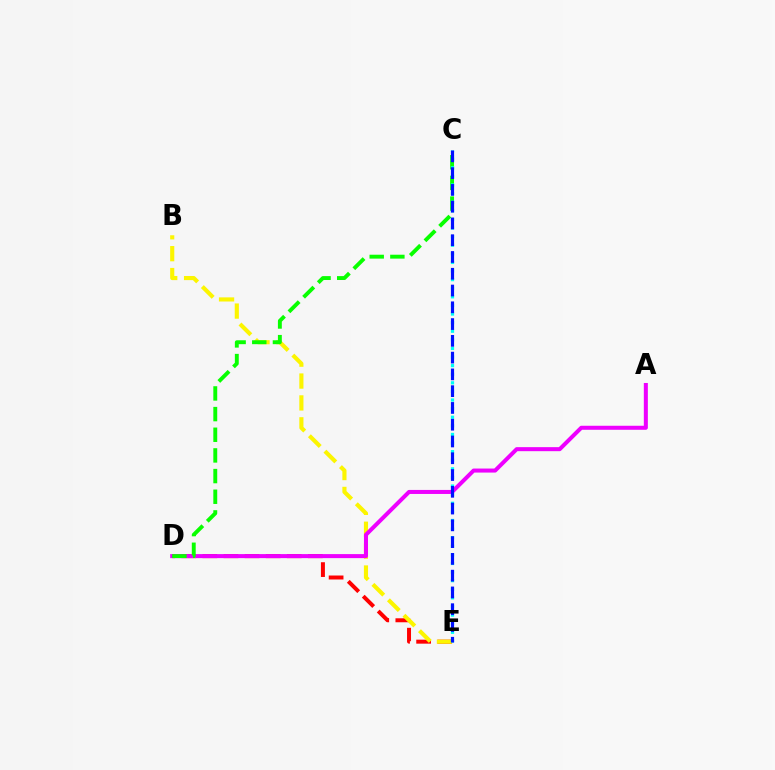{('D', 'E'): [{'color': '#ff0000', 'line_style': 'dashed', 'thickness': 2.87}], ('B', 'E'): [{'color': '#fcf500', 'line_style': 'dashed', 'thickness': 2.97}], ('A', 'D'): [{'color': '#ee00ff', 'line_style': 'solid', 'thickness': 2.9}], ('C', 'D'): [{'color': '#08ff00', 'line_style': 'dashed', 'thickness': 2.81}], ('C', 'E'): [{'color': '#00fff6', 'line_style': 'dotted', 'thickness': 2.34}, {'color': '#0010ff', 'line_style': 'dashed', 'thickness': 2.28}]}